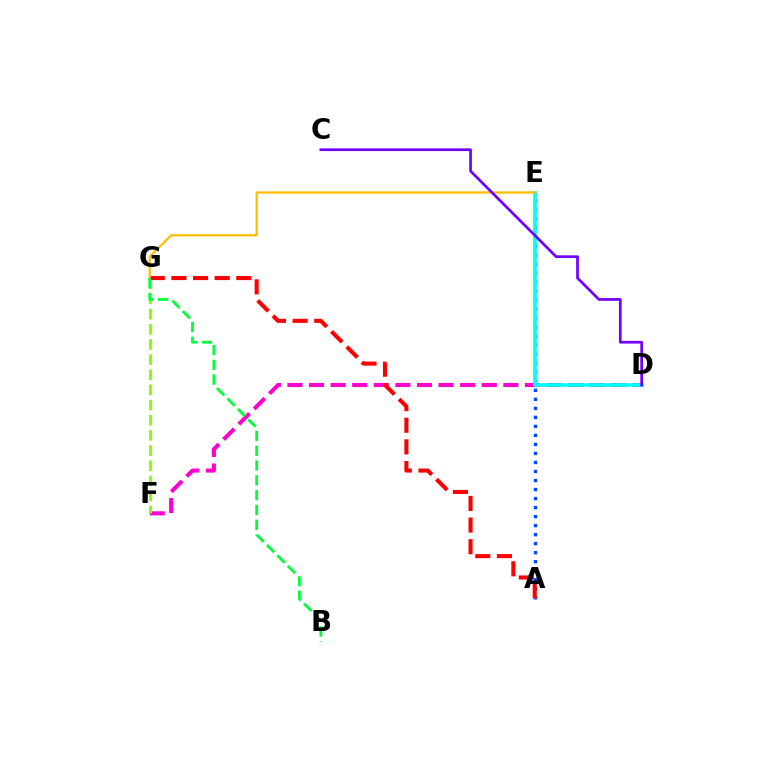{('D', 'F'): [{'color': '#ff00cf', 'line_style': 'dashed', 'thickness': 2.93}], ('A', 'E'): [{'color': '#004bff', 'line_style': 'dotted', 'thickness': 2.45}], ('F', 'G'): [{'color': '#84ff00', 'line_style': 'dashed', 'thickness': 2.06}], ('A', 'G'): [{'color': '#ff0000', 'line_style': 'dashed', 'thickness': 2.94}], ('D', 'E'): [{'color': '#00fff6', 'line_style': 'solid', 'thickness': 2.63}], ('E', 'G'): [{'color': '#ffbd00', 'line_style': 'solid', 'thickness': 1.62}], ('B', 'G'): [{'color': '#00ff39', 'line_style': 'dashed', 'thickness': 2.01}], ('C', 'D'): [{'color': '#7200ff', 'line_style': 'solid', 'thickness': 1.95}]}